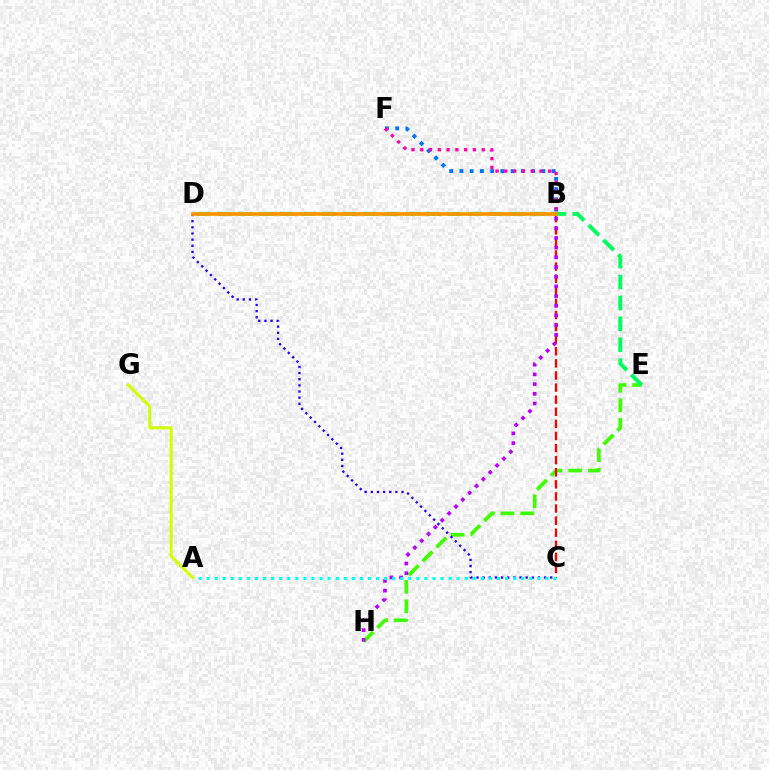{('E', 'H'): [{'color': '#3dff00', 'line_style': 'dashed', 'thickness': 2.66}], ('B', 'F'): [{'color': '#0074ff', 'line_style': 'dotted', 'thickness': 2.78}, {'color': '#ff00ac', 'line_style': 'dotted', 'thickness': 2.39}], ('C', 'D'): [{'color': '#2500ff', 'line_style': 'dotted', 'thickness': 1.67}], ('B', 'C'): [{'color': '#ff0000', 'line_style': 'dashed', 'thickness': 1.64}], ('A', 'G'): [{'color': '#d1ff00', 'line_style': 'solid', 'thickness': 2.18}], ('D', 'E'): [{'color': '#00ff5c', 'line_style': 'dashed', 'thickness': 2.84}], ('B', 'D'): [{'color': '#ff9400', 'line_style': 'solid', 'thickness': 2.63}], ('B', 'H'): [{'color': '#b900ff', 'line_style': 'dotted', 'thickness': 2.63}], ('A', 'C'): [{'color': '#00fff6', 'line_style': 'dotted', 'thickness': 2.19}]}